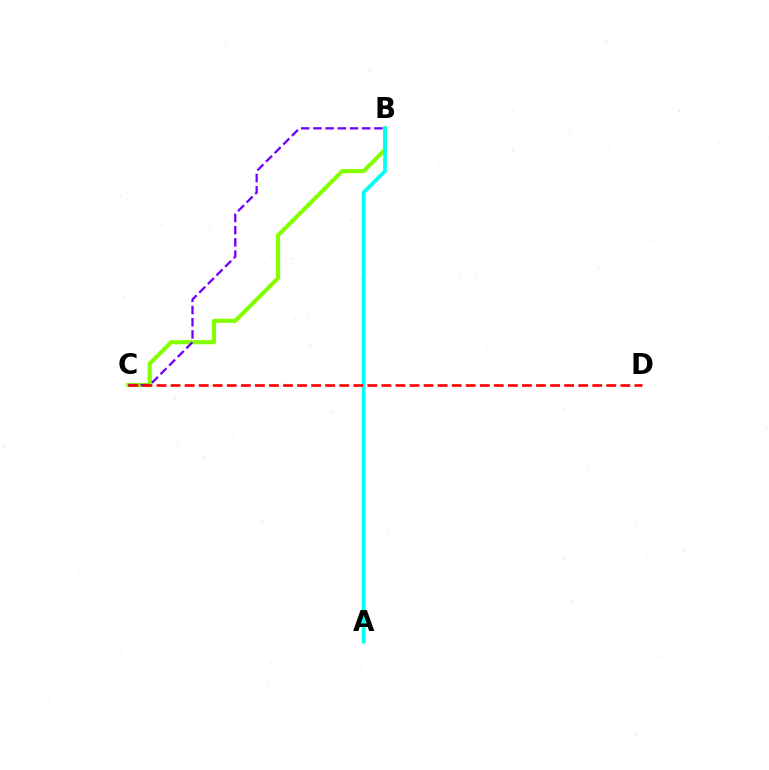{('B', 'C'): [{'color': '#84ff00', 'line_style': 'solid', 'thickness': 2.96}, {'color': '#7200ff', 'line_style': 'dashed', 'thickness': 1.66}], ('A', 'B'): [{'color': '#00fff6', 'line_style': 'solid', 'thickness': 2.68}], ('C', 'D'): [{'color': '#ff0000', 'line_style': 'dashed', 'thickness': 1.91}]}